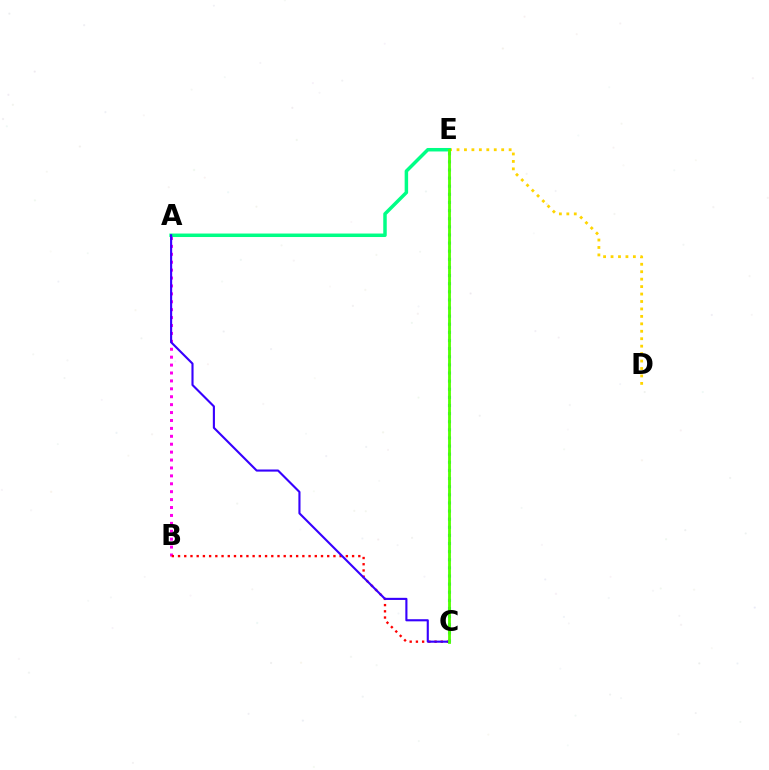{('D', 'E'): [{'color': '#ffd500', 'line_style': 'dotted', 'thickness': 2.02}], ('A', 'B'): [{'color': '#ff00ed', 'line_style': 'dotted', 'thickness': 2.15}], ('C', 'E'): [{'color': '#009eff', 'line_style': 'dotted', 'thickness': 2.21}, {'color': '#4fff00', 'line_style': 'solid', 'thickness': 2.02}], ('B', 'C'): [{'color': '#ff0000', 'line_style': 'dotted', 'thickness': 1.69}], ('A', 'E'): [{'color': '#00ff86', 'line_style': 'solid', 'thickness': 2.51}], ('A', 'C'): [{'color': '#3700ff', 'line_style': 'solid', 'thickness': 1.53}]}